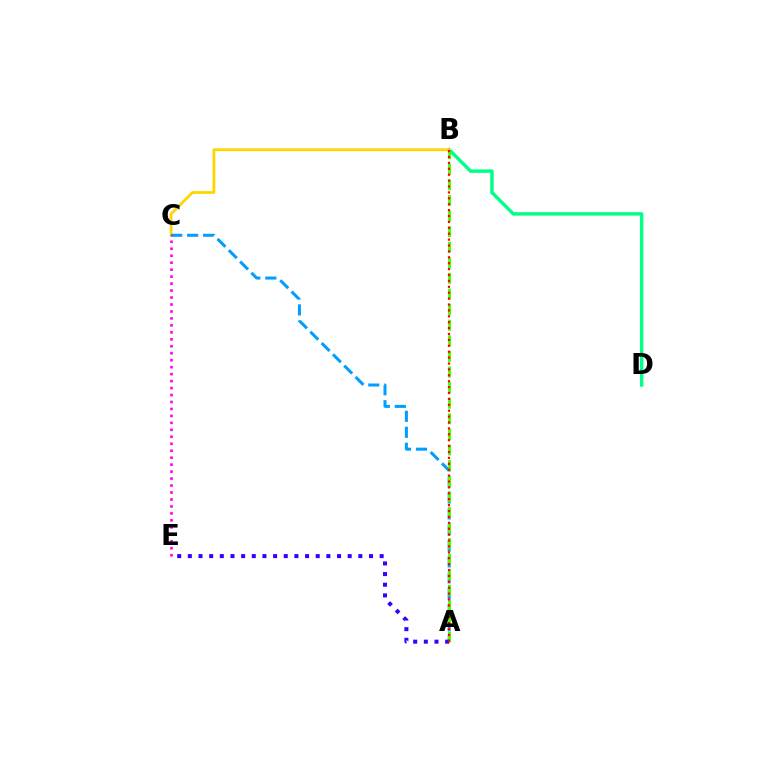{('B', 'D'): [{'color': '#00ff86', 'line_style': 'solid', 'thickness': 2.47}], ('B', 'C'): [{'color': '#ffd500', 'line_style': 'solid', 'thickness': 2.01}], ('A', 'C'): [{'color': '#009eff', 'line_style': 'dashed', 'thickness': 2.17}], ('A', 'B'): [{'color': '#4fff00', 'line_style': 'dashed', 'thickness': 2.12}, {'color': '#ff0000', 'line_style': 'dotted', 'thickness': 1.6}], ('A', 'E'): [{'color': '#3700ff', 'line_style': 'dotted', 'thickness': 2.9}], ('C', 'E'): [{'color': '#ff00ed', 'line_style': 'dotted', 'thickness': 1.89}]}